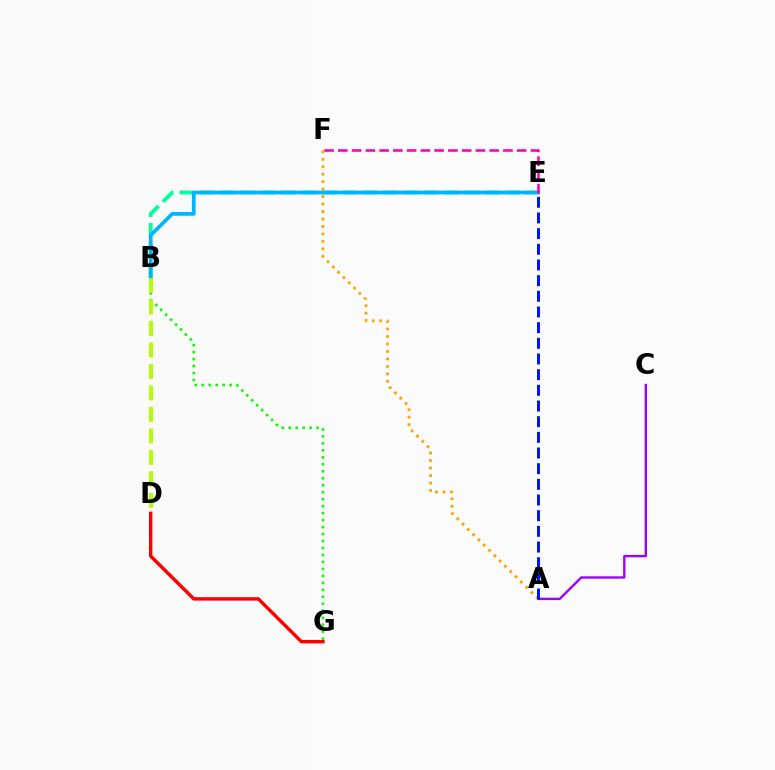{('A', 'C'): [{'color': '#9b00ff', 'line_style': 'solid', 'thickness': 1.7}], ('B', 'G'): [{'color': '#08ff00', 'line_style': 'dotted', 'thickness': 1.89}], ('D', 'G'): [{'color': '#ff0000', 'line_style': 'solid', 'thickness': 2.46}], ('A', 'F'): [{'color': '#ffa500', 'line_style': 'dotted', 'thickness': 2.03}], ('A', 'E'): [{'color': '#0010ff', 'line_style': 'dashed', 'thickness': 2.13}], ('B', 'E'): [{'color': '#00ff9d', 'line_style': 'dashed', 'thickness': 2.77}, {'color': '#00b5ff', 'line_style': 'solid', 'thickness': 2.67}], ('E', 'F'): [{'color': '#ff00bd', 'line_style': 'dashed', 'thickness': 1.87}], ('B', 'D'): [{'color': '#b3ff00', 'line_style': 'dashed', 'thickness': 2.92}]}